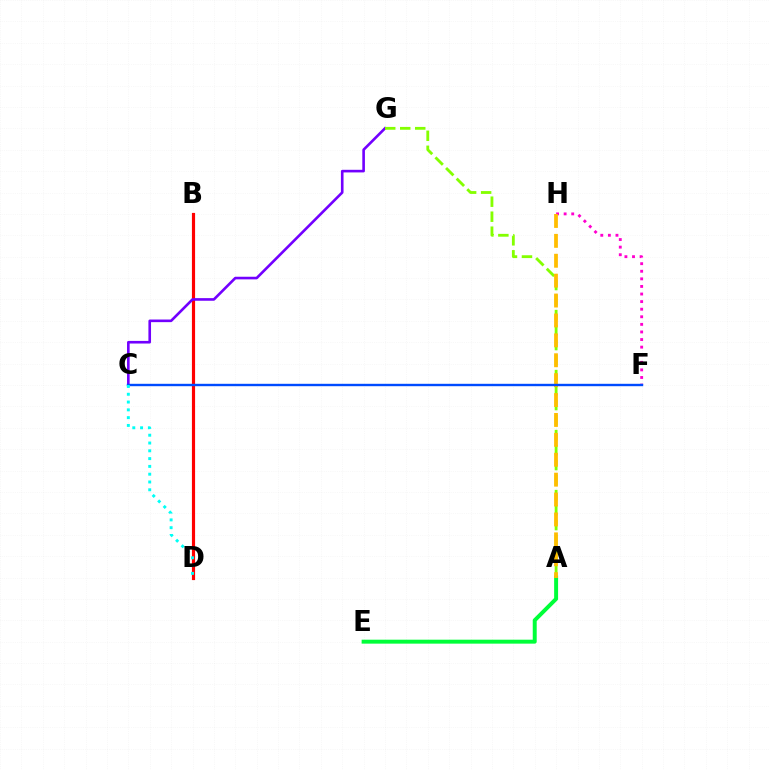{('B', 'D'): [{'color': '#ff0000', 'line_style': 'solid', 'thickness': 2.28}], ('F', 'H'): [{'color': '#ff00cf', 'line_style': 'dotted', 'thickness': 2.06}], ('C', 'G'): [{'color': '#7200ff', 'line_style': 'solid', 'thickness': 1.89}], ('A', 'E'): [{'color': '#00ff39', 'line_style': 'solid', 'thickness': 2.84}], ('A', 'G'): [{'color': '#84ff00', 'line_style': 'dashed', 'thickness': 2.04}], ('A', 'H'): [{'color': '#ffbd00', 'line_style': 'dashed', 'thickness': 2.7}], ('C', 'F'): [{'color': '#004bff', 'line_style': 'solid', 'thickness': 1.72}], ('C', 'D'): [{'color': '#00fff6', 'line_style': 'dotted', 'thickness': 2.12}]}